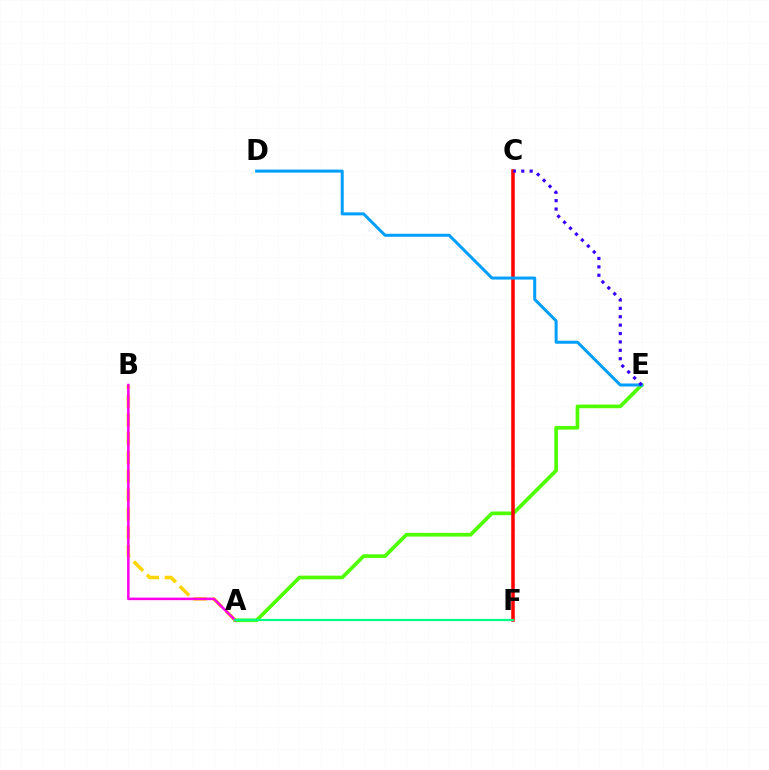{('A', 'E'): [{'color': '#4fff00', 'line_style': 'solid', 'thickness': 2.64}], ('A', 'B'): [{'color': '#ffd500', 'line_style': 'dashed', 'thickness': 2.55}, {'color': '#ff00ed', 'line_style': 'solid', 'thickness': 1.82}], ('C', 'F'): [{'color': '#ff0000', 'line_style': 'solid', 'thickness': 2.55}], ('D', 'E'): [{'color': '#009eff', 'line_style': 'solid', 'thickness': 2.16}], ('A', 'F'): [{'color': '#00ff86', 'line_style': 'solid', 'thickness': 1.57}], ('C', 'E'): [{'color': '#3700ff', 'line_style': 'dotted', 'thickness': 2.28}]}